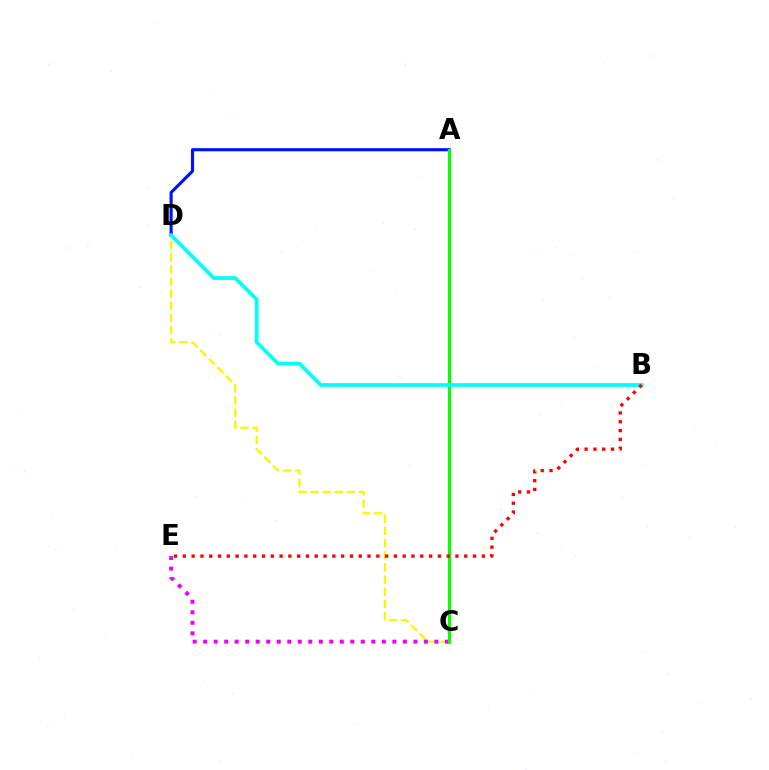{('A', 'D'): [{'color': '#0010ff', 'line_style': 'solid', 'thickness': 2.24}], ('C', 'D'): [{'color': '#fcf500', 'line_style': 'dashed', 'thickness': 1.65}], ('C', 'E'): [{'color': '#ee00ff', 'line_style': 'dotted', 'thickness': 2.86}], ('A', 'C'): [{'color': '#08ff00', 'line_style': 'solid', 'thickness': 2.29}], ('B', 'D'): [{'color': '#00fff6', 'line_style': 'solid', 'thickness': 2.67}], ('B', 'E'): [{'color': '#ff0000', 'line_style': 'dotted', 'thickness': 2.39}]}